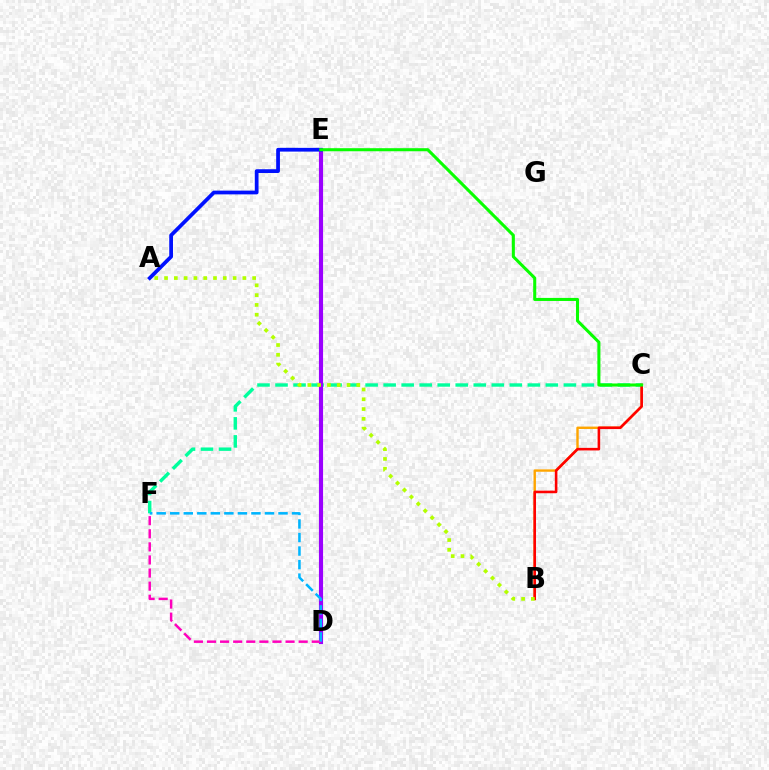{('B', 'C'): [{'color': '#ffa500', 'line_style': 'solid', 'thickness': 1.73}, {'color': '#ff0000', 'line_style': 'solid', 'thickness': 1.86}], ('C', 'F'): [{'color': '#00ff9d', 'line_style': 'dashed', 'thickness': 2.45}], ('D', 'E'): [{'color': '#9b00ff', 'line_style': 'solid', 'thickness': 2.98}], ('D', 'F'): [{'color': '#ff00bd', 'line_style': 'dashed', 'thickness': 1.78}, {'color': '#00b5ff', 'line_style': 'dashed', 'thickness': 1.84}], ('A', 'E'): [{'color': '#0010ff', 'line_style': 'solid', 'thickness': 2.7}], ('C', 'E'): [{'color': '#08ff00', 'line_style': 'solid', 'thickness': 2.2}], ('A', 'B'): [{'color': '#b3ff00', 'line_style': 'dotted', 'thickness': 2.66}]}